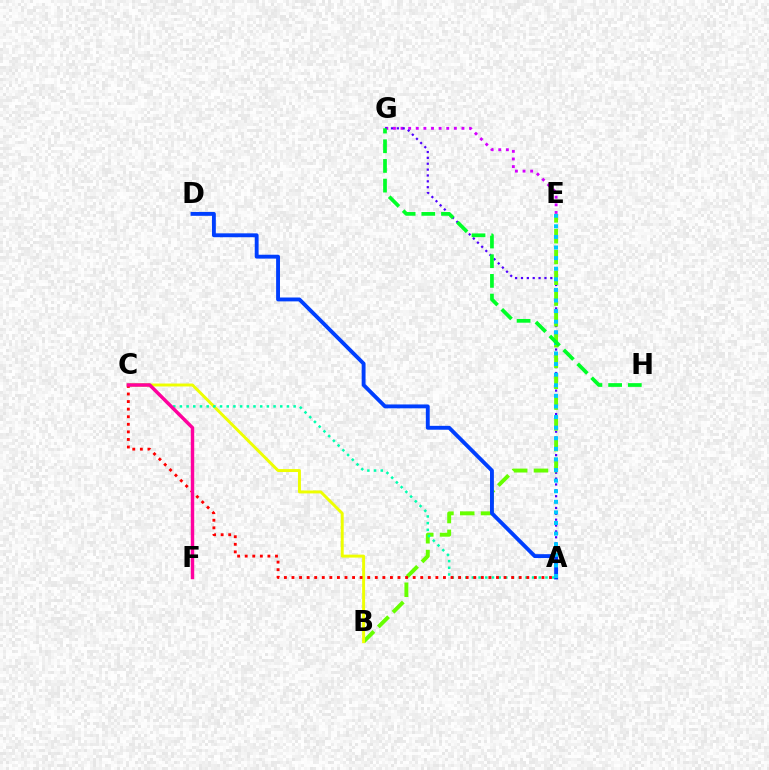{('E', 'G'): [{'color': '#d600ff', 'line_style': 'dotted', 'thickness': 2.07}], ('A', 'G'): [{'color': '#4f00ff', 'line_style': 'dotted', 'thickness': 1.59}], ('B', 'E'): [{'color': '#66ff00', 'line_style': 'dashed', 'thickness': 2.82}], ('B', 'C'): [{'color': '#eeff00', 'line_style': 'solid', 'thickness': 2.12}], ('A', 'C'): [{'color': '#00ffaf', 'line_style': 'dotted', 'thickness': 1.82}, {'color': '#ff0000', 'line_style': 'dotted', 'thickness': 2.06}], ('C', 'F'): [{'color': '#ff8800', 'line_style': 'solid', 'thickness': 1.81}, {'color': '#ff00a0', 'line_style': 'solid', 'thickness': 2.47}], ('A', 'D'): [{'color': '#003fff', 'line_style': 'solid', 'thickness': 2.79}], ('A', 'E'): [{'color': '#00c7ff', 'line_style': 'dotted', 'thickness': 2.88}], ('G', 'H'): [{'color': '#00ff27', 'line_style': 'dashed', 'thickness': 2.67}]}